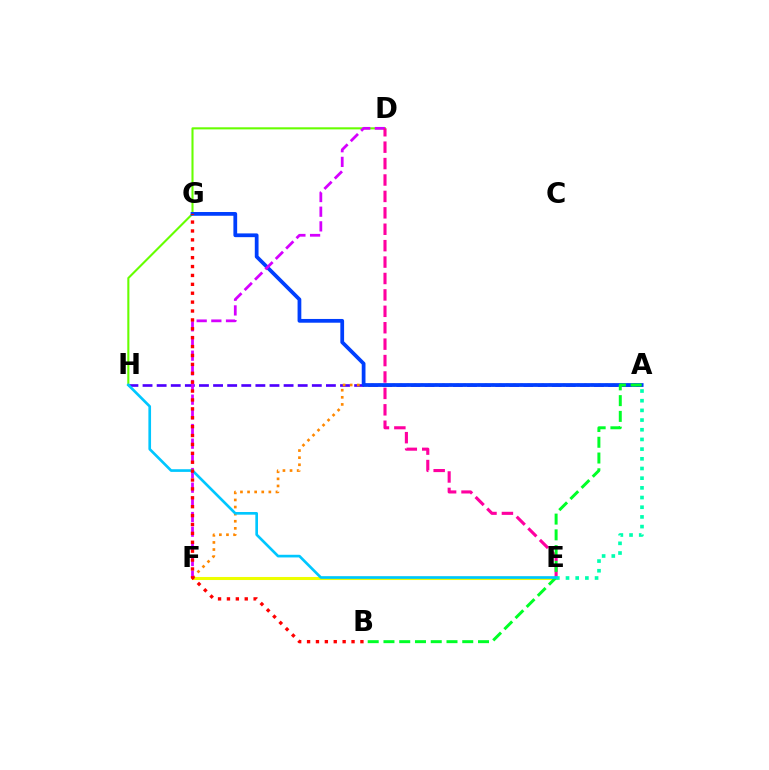{('A', 'H'): [{'color': '#4f00ff', 'line_style': 'dashed', 'thickness': 1.92}], ('D', 'H'): [{'color': '#66ff00', 'line_style': 'solid', 'thickness': 1.5}], ('E', 'F'): [{'color': '#eeff00', 'line_style': 'solid', 'thickness': 2.2}], ('A', 'F'): [{'color': '#ff8800', 'line_style': 'dotted', 'thickness': 1.93}], ('A', 'G'): [{'color': '#003fff', 'line_style': 'solid', 'thickness': 2.7}], ('D', 'F'): [{'color': '#d600ff', 'line_style': 'dashed', 'thickness': 1.99}], ('D', 'E'): [{'color': '#ff00a0', 'line_style': 'dashed', 'thickness': 2.23}], ('A', 'B'): [{'color': '#00ff27', 'line_style': 'dashed', 'thickness': 2.14}], ('A', 'E'): [{'color': '#00ffaf', 'line_style': 'dotted', 'thickness': 2.63}], ('E', 'H'): [{'color': '#00c7ff', 'line_style': 'solid', 'thickness': 1.92}], ('B', 'G'): [{'color': '#ff0000', 'line_style': 'dotted', 'thickness': 2.42}]}